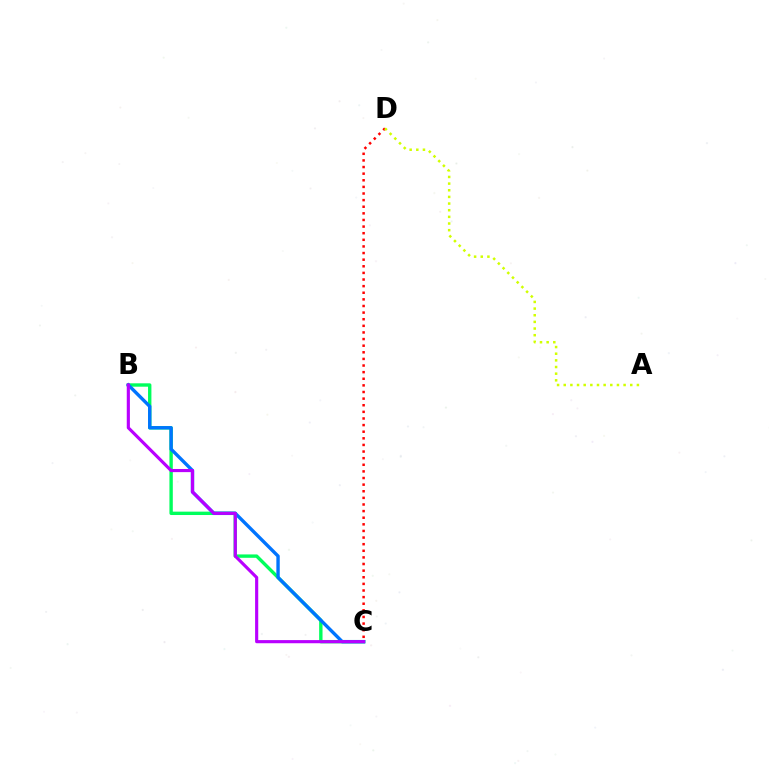{('B', 'C'): [{'color': '#00ff5c', 'line_style': 'solid', 'thickness': 2.43}, {'color': '#0074ff', 'line_style': 'solid', 'thickness': 2.43}, {'color': '#b900ff', 'line_style': 'solid', 'thickness': 2.26}], ('C', 'D'): [{'color': '#ff0000', 'line_style': 'dotted', 'thickness': 1.8}], ('A', 'D'): [{'color': '#d1ff00', 'line_style': 'dotted', 'thickness': 1.81}]}